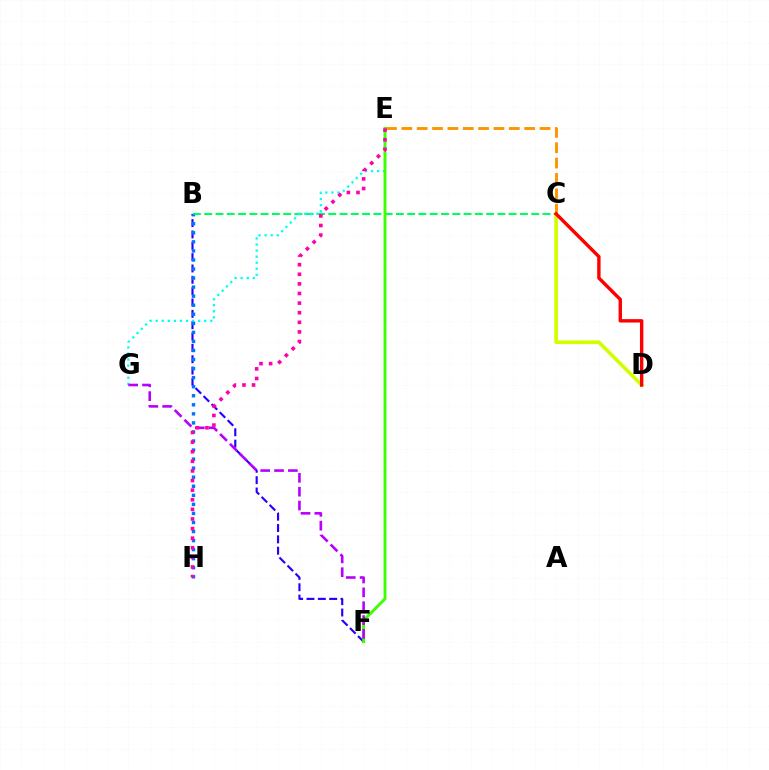{('C', 'D'): [{'color': '#d1ff00', 'line_style': 'solid', 'thickness': 2.66}, {'color': '#ff0000', 'line_style': 'solid', 'thickness': 2.44}], ('C', 'E'): [{'color': '#ff9400', 'line_style': 'dashed', 'thickness': 2.09}], ('B', 'F'): [{'color': '#2500ff', 'line_style': 'dashed', 'thickness': 1.54}], ('B', 'C'): [{'color': '#00ff5c', 'line_style': 'dashed', 'thickness': 1.53}], ('E', 'G'): [{'color': '#00fff6', 'line_style': 'dotted', 'thickness': 1.65}], ('E', 'F'): [{'color': '#3dff00', 'line_style': 'solid', 'thickness': 2.1}], ('F', 'G'): [{'color': '#b900ff', 'line_style': 'dashed', 'thickness': 1.88}], ('B', 'H'): [{'color': '#0074ff', 'line_style': 'dotted', 'thickness': 2.46}], ('E', 'H'): [{'color': '#ff00ac', 'line_style': 'dotted', 'thickness': 2.61}]}